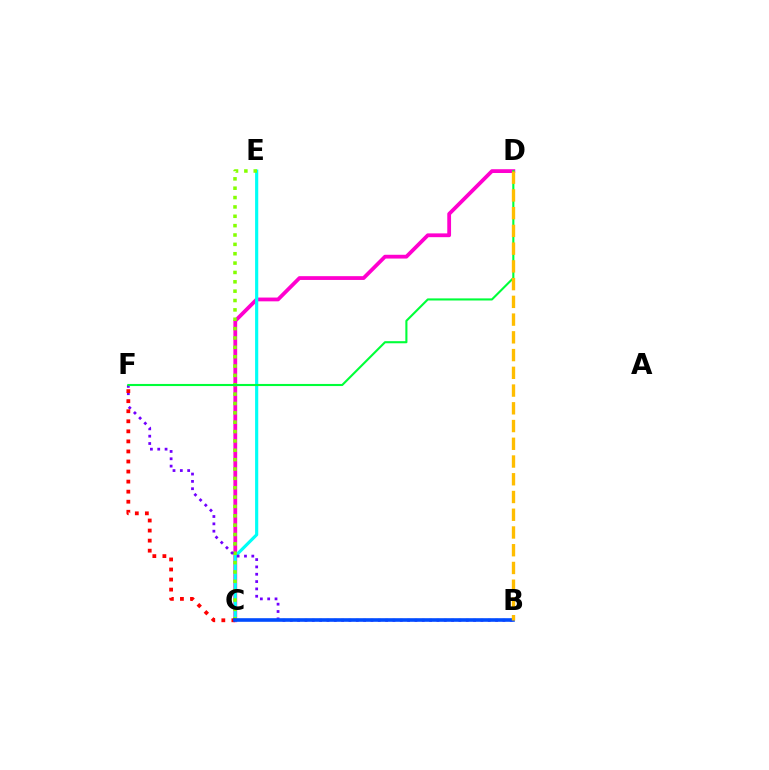{('C', 'D'): [{'color': '#ff00cf', 'line_style': 'solid', 'thickness': 2.73}], ('C', 'E'): [{'color': '#00fff6', 'line_style': 'solid', 'thickness': 2.28}, {'color': '#84ff00', 'line_style': 'dotted', 'thickness': 2.54}], ('B', 'F'): [{'color': '#7200ff', 'line_style': 'dotted', 'thickness': 1.99}], ('D', 'F'): [{'color': '#00ff39', 'line_style': 'solid', 'thickness': 1.52}], ('C', 'F'): [{'color': '#ff0000', 'line_style': 'dotted', 'thickness': 2.73}], ('B', 'C'): [{'color': '#004bff', 'line_style': 'solid', 'thickness': 2.6}], ('B', 'D'): [{'color': '#ffbd00', 'line_style': 'dashed', 'thickness': 2.41}]}